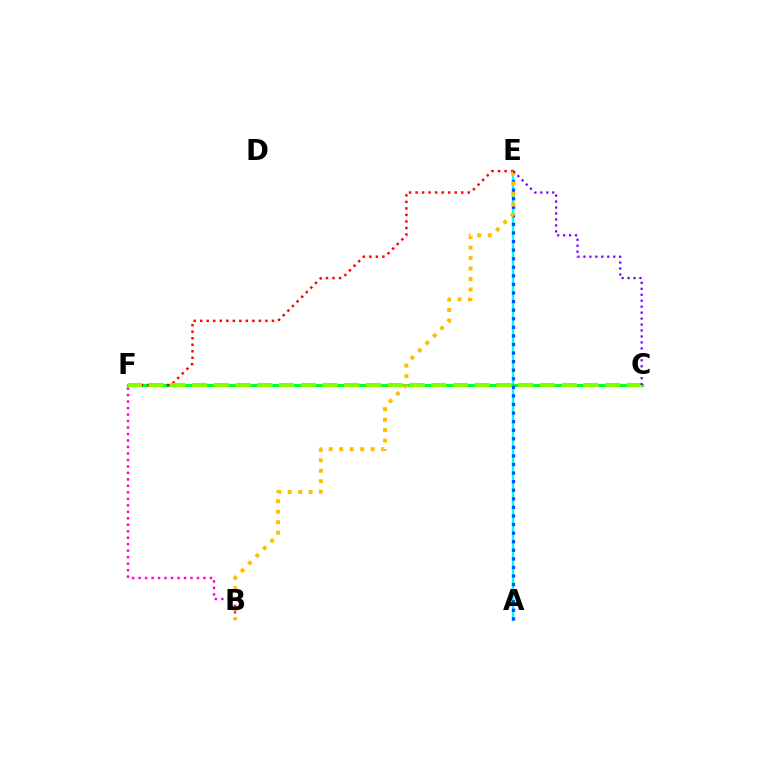{('A', 'E'): [{'color': '#00fff6', 'line_style': 'solid', 'thickness': 1.72}, {'color': '#004bff', 'line_style': 'dotted', 'thickness': 2.33}], ('C', 'F'): [{'color': '#00ff39', 'line_style': 'solid', 'thickness': 2.24}, {'color': '#84ff00', 'line_style': 'dashed', 'thickness': 2.95}], ('B', 'F'): [{'color': '#ff00cf', 'line_style': 'dotted', 'thickness': 1.76}], ('E', 'F'): [{'color': '#ff0000', 'line_style': 'dotted', 'thickness': 1.77}], ('B', 'E'): [{'color': '#ffbd00', 'line_style': 'dotted', 'thickness': 2.85}], ('C', 'E'): [{'color': '#7200ff', 'line_style': 'dotted', 'thickness': 1.62}]}